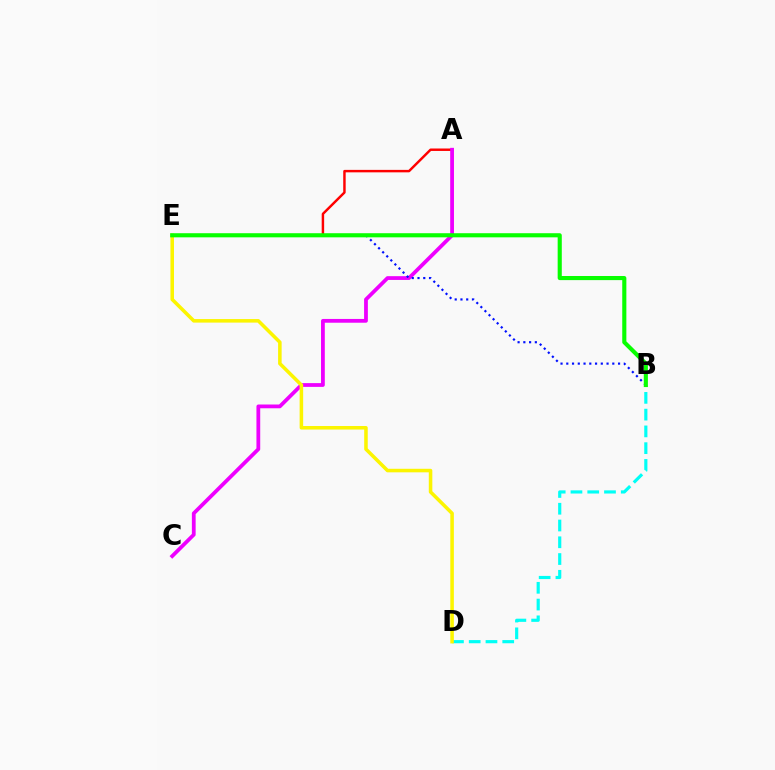{('A', 'E'): [{'color': '#ff0000', 'line_style': 'solid', 'thickness': 1.77}], ('A', 'C'): [{'color': '#ee00ff', 'line_style': 'solid', 'thickness': 2.72}], ('B', 'E'): [{'color': '#0010ff', 'line_style': 'dotted', 'thickness': 1.56}, {'color': '#08ff00', 'line_style': 'solid', 'thickness': 2.96}], ('B', 'D'): [{'color': '#00fff6', 'line_style': 'dashed', 'thickness': 2.28}], ('D', 'E'): [{'color': '#fcf500', 'line_style': 'solid', 'thickness': 2.55}]}